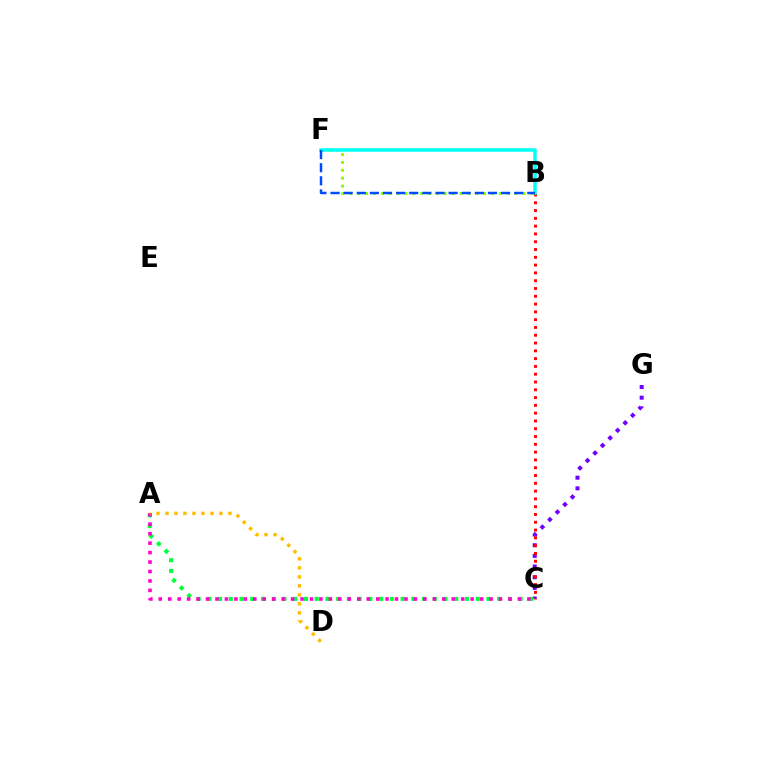{('B', 'F'): [{'color': '#84ff00', 'line_style': 'dotted', 'thickness': 2.14}, {'color': '#00fff6', 'line_style': 'solid', 'thickness': 2.52}, {'color': '#004bff', 'line_style': 'dashed', 'thickness': 1.78}], ('C', 'G'): [{'color': '#7200ff', 'line_style': 'dotted', 'thickness': 2.9}], ('B', 'C'): [{'color': '#ff0000', 'line_style': 'dotted', 'thickness': 2.12}], ('A', 'C'): [{'color': '#00ff39', 'line_style': 'dotted', 'thickness': 2.92}, {'color': '#ff00cf', 'line_style': 'dotted', 'thickness': 2.57}], ('A', 'D'): [{'color': '#ffbd00', 'line_style': 'dotted', 'thickness': 2.44}]}